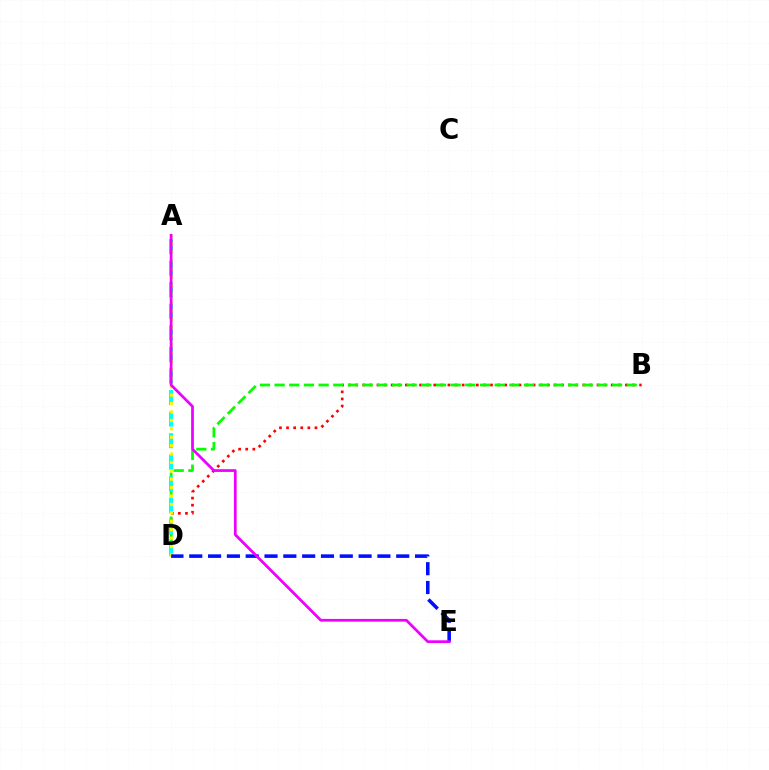{('B', 'D'): [{'color': '#ff0000', 'line_style': 'dotted', 'thickness': 1.93}, {'color': '#08ff00', 'line_style': 'dashed', 'thickness': 1.99}], ('A', 'D'): [{'color': '#00fff6', 'line_style': 'dashed', 'thickness': 2.93}, {'color': '#fcf500', 'line_style': 'dotted', 'thickness': 2.28}], ('D', 'E'): [{'color': '#0010ff', 'line_style': 'dashed', 'thickness': 2.56}], ('A', 'E'): [{'color': '#ee00ff', 'line_style': 'solid', 'thickness': 1.97}]}